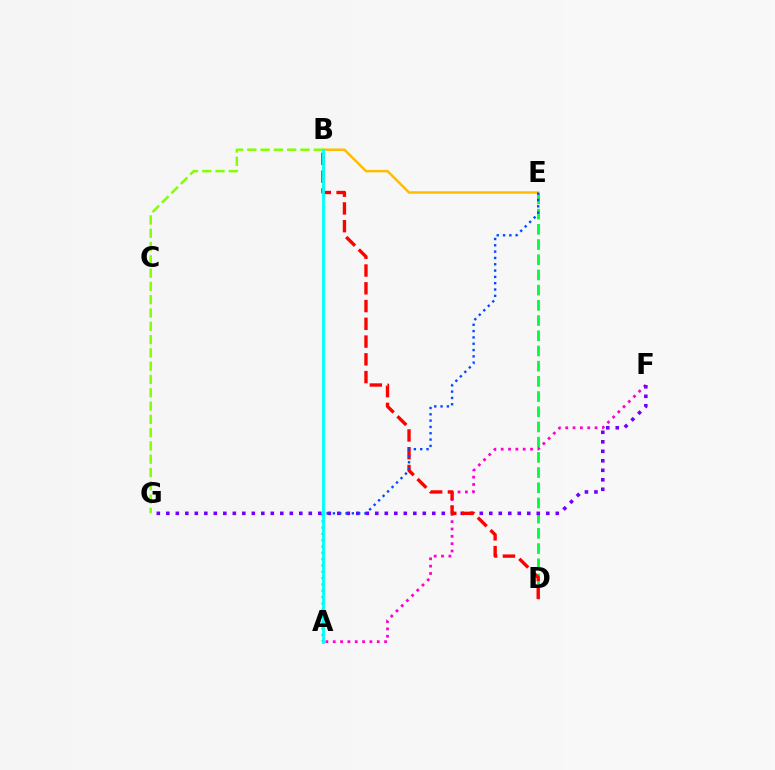{('B', 'E'): [{'color': '#ffbd00', 'line_style': 'solid', 'thickness': 1.79}], ('B', 'G'): [{'color': '#84ff00', 'line_style': 'dashed', 'thickness': 1.81}], ('D', 'E'): [{'color': '#00ff39', 'line_style': 'dashed', 'thickness': 2.07}], ('A', 'F'): [{'color': '#ff00cf', 'line_style': 'dotted', 'thickness': 1.99}], ('F', 'G'): [{'color': '#7200ff', 'line_style': 'dotted', 'thickness': 2.58}], ('B', 'D'): [{'color': '#ff0000', 'line_style': 'dashed', 'thickness': 2.41}], ('A', 'E'): [{'color': '#004bff', 'line_style': 'dotted', 'thickness': 1.72}], ('A', 'B'): [{'color': '#00fff6', 'line_style': 'solid', 'thickness': 2.07}]}